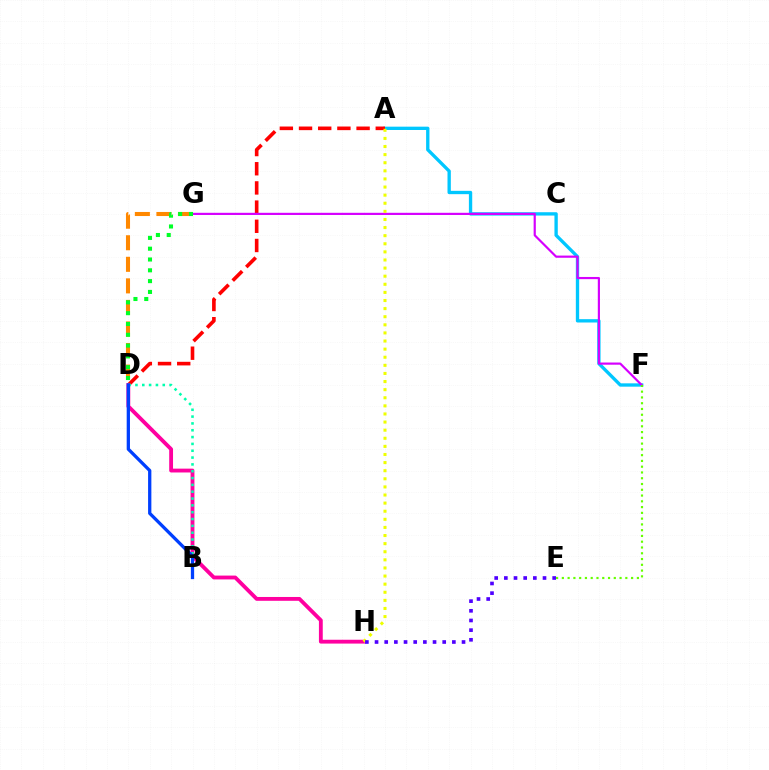{('D', 'G'): [{'color': '#ff8800', 'line_style': 'dashed', 'thickness': 2.93}, {'color': '#00ff27', 'line_style': 'dotted', 'thickness': 2.94}], ('A', 'F'): [{'color': '#00c7ff', 'line_style': 'solid', 'thickness': 2.4}], ('A', 'D'): [{'color': '#ff0000', 'line_style': 'dashed', 'thickness': 2.61}], ('D', 'H'): [{'color': '#ff00a0', 'line_style': 'solid', 'thickness': 2.76}], ('B', 'D'): [{'color': '#00ffaf', 'line_style': 'dotted', 'thickness': 1.86}, {'color': '#003fff', 'line_style': 'solid', 'thickness': 2.36}], ('F', 'G'): [{'color': '#d600ff', 'line_style': 'solid', 'thickness': 1.57}], ('E', 'F'): [{'color': '#66ff00', 'line_style': 'dotted', 'thickness': 1.57}], ('A', 'H'): [{'color': '#eeff00', 'line_style': 'dotted', 'thickness': 2.2}], ('E', 'H'): [{'color': '#4f00ff', 'line_style': 'dotted', 'thickness': 2.63}]}